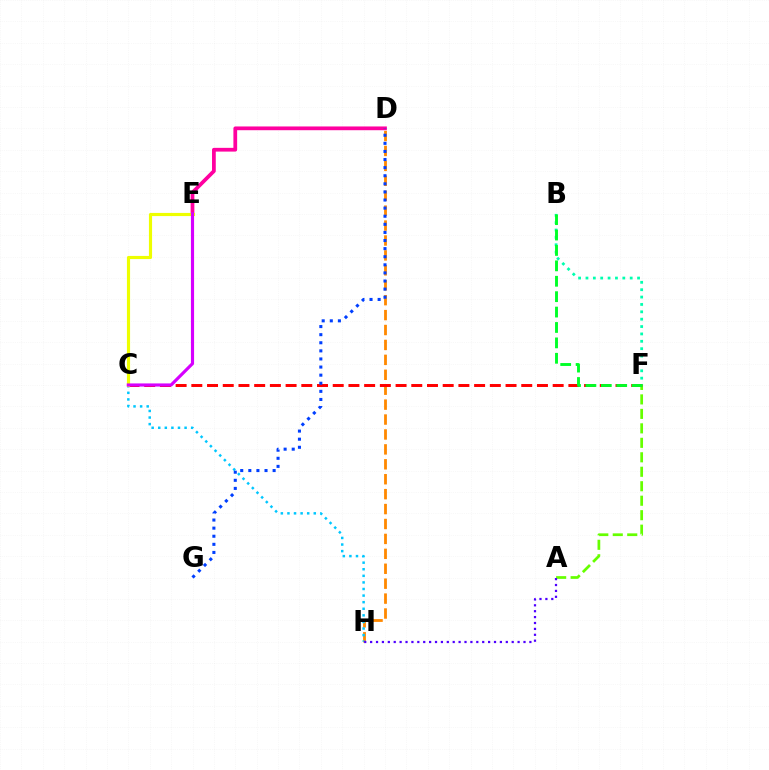{('D', 'H'): [{'color': '#ff8800', 'line_style': 'dashed', 'thickness': 2.03}], ('A', 'F'): [{'color': '#66ff00', 'line_style': 'dashed', 'thickness': 1.97}], ('C', 'H'): [{'color': '#00c7ff', 'line_style': 'dotted', 'thickness': 1.79}], ('B', 'F'): [{'color': '#00ffaf', 'line_style': 'dotted', 'thickness': 2.0}, {'color': '#00ff27', 'line_style': 'dashed', 'thickness': 2.09}], ('C', 'F'): [{'color': '#ff0000', 'line_style': 'dashed', 'thickness': 2.13}], ('D', 'E'): [{'color': '#ff00a0', 'line_style': 'solid', 'thickness': 2.7}], ('A', 'H'): [{'color': '#4f00ff', 'line_style': 'dotted', 'thickness': 1.6}], ('C', 'E'): [{'color': '#eeff00', 'line_style': 'solid', 'thickness': 2.27}, {'color': '#d600ff', 'line_style': 'solid', 'thickness': 2.27}], ('D', 'G'): [{'color': '#003fff', 'line_style': 'dotted', 'thickness': 2.2}]}